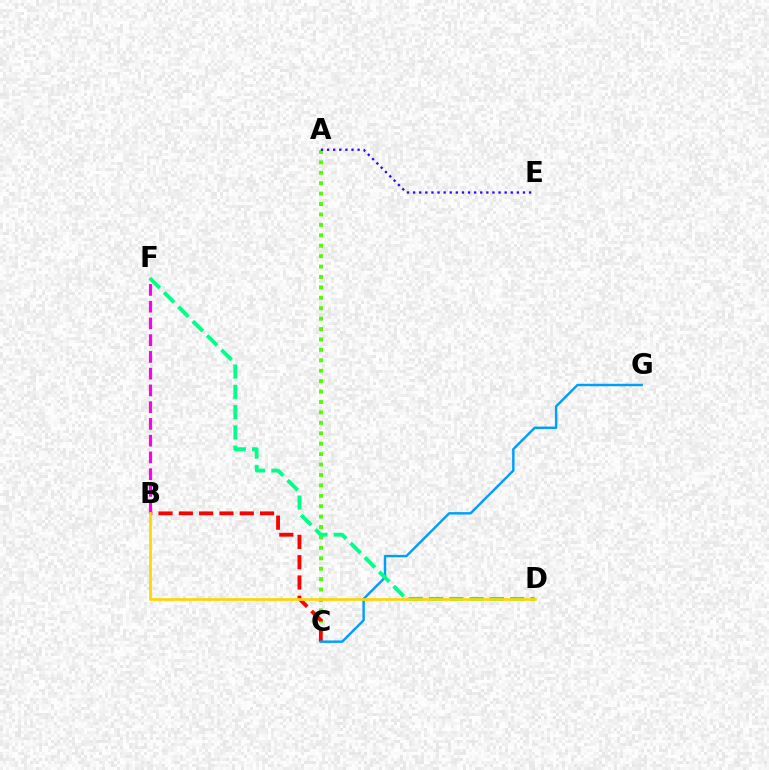{('A', 'C'): [{'color': '#4fff00', 'line_style': 'dotted', 'thickness': 2.83}], ('B', 'C'): [{'color': '#ff0000', 'line_style': 'dashed', 'thickness': 2.76}], ('A', 'E'): [{'color': '#3700ff', 'line_style': 'dotted', 'thickness': 1.66}], ('C', 'G'): [{'color': '#009eff', 'line_style': 'solid', 'thickness': 1.76}], ('B', 'F'): [{'color': '#ff00ed', 'line_style': 'dashed', 'thickness': 2.28}], ('D', 'F'): [{'color': '#00ff86', 'line_style': 'dashed', 'thickness': 2.76}], ('B', 'D'): [{'color': '#ffd500', 'line_style': 'solid', 'thickness': 1.91}]}